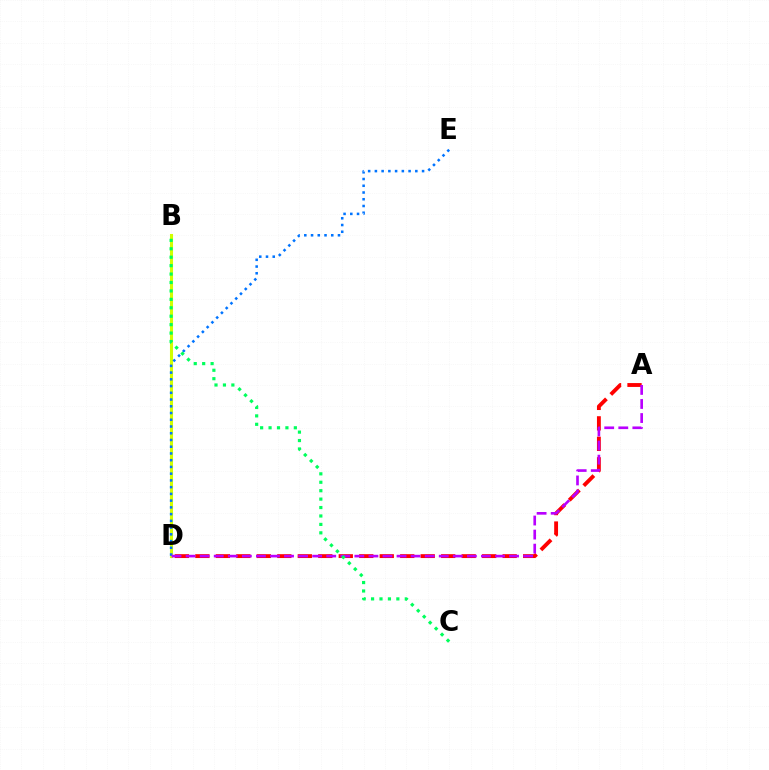{('A', 'D'): [{'color': '#ff0000', 'line_style': 'dashed', 'thickness': 2.78}, {'color': '#b900ff', 'line_style': 'dashed', 'thickness': 1.91}], ('B', 'D'): [{'color': '#d1ff00', 'line_style': 'solid', 'thickness': 2.21}], ('D', 'E'): [{'color': '#0074ff', 'line_style': 'dotted', 'thickness': 1.83}], ('B', 'C'): [{'color': '#00ff5c', 'line_style': 'dotted', 'thickness': 2.29}]}